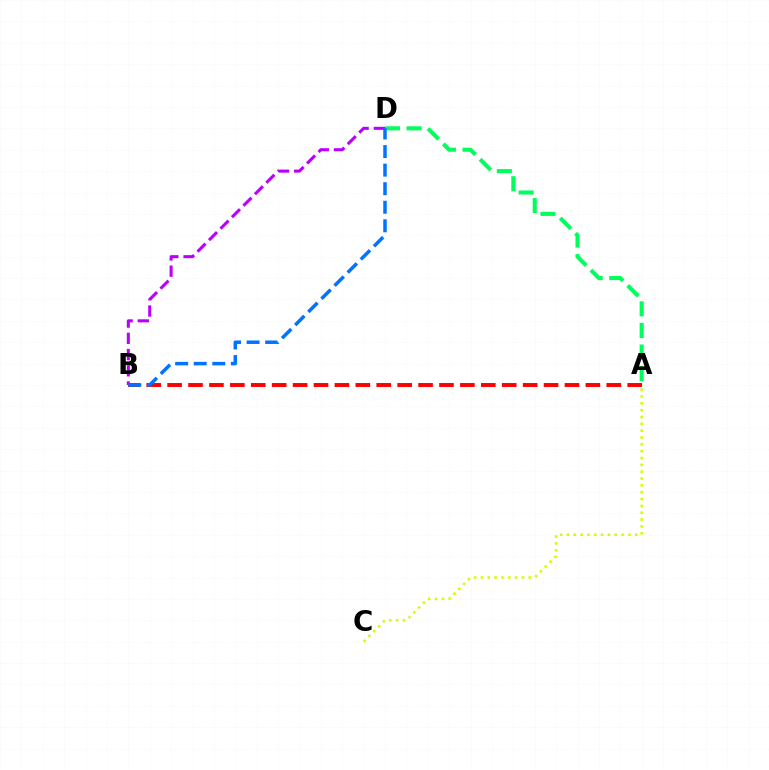{('A', 'D'): [{'color': '#00ff5c', 'line_style': 'dashed', 'thickness': 2.93}], ('A', 'B'): [{'color': '#ff0000', 'line_style': 'dashed', 'thickness': 2.84}], ('B', 'D'): [{'color': '#b900ff', 'line_style': 'dashed', 'thickness': 2.2}, {'color': '#0074ff', 'line_style': 'dashed', 'thickness': 2.52}], ('A', 'C'): [{'color': '#d1ff00', 'line_style': 'dotted', 'thickness': 1.86}]}